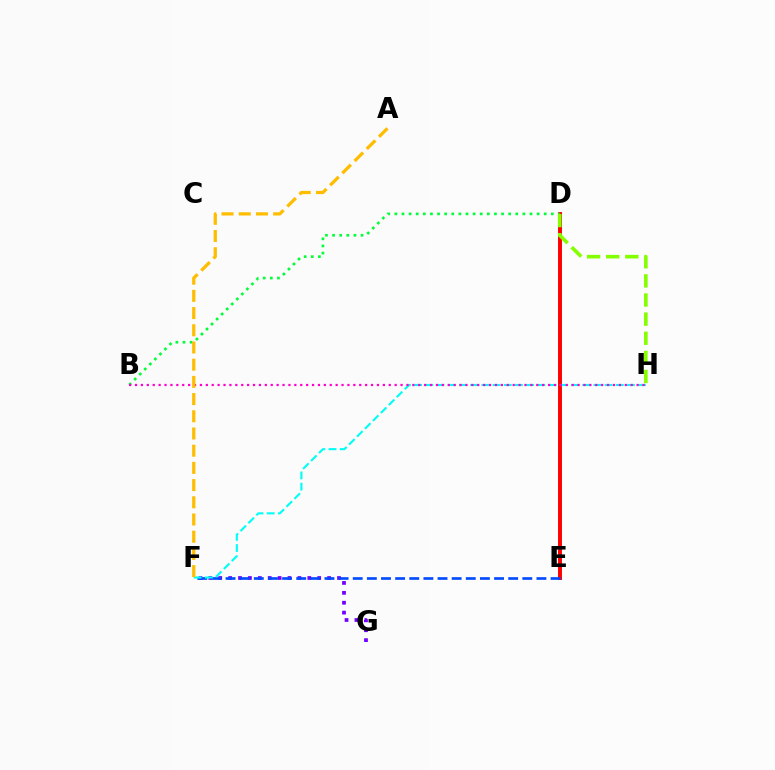{('F', 'G'): [{'color': '#7200ff', 'line_style': 'dotted', 'thickness': 2.69}], ('D', 'E'): [{'color': '#ff0000', 'line_style': 'solid', 'thickness': 2.82}], ('B', 'D'): [{'color': '#00ff39', 'line_style': 'dotted', 'thickness': 1.93}], ('E', 'F'): [{'color': '#004bff', 'line_style': 'dashed', 'thickness': 1.92}], ('F', 'H'): [{'color': '#00fff6', 'line_style': 'dashed', 'thickness': 1.52}], ('B', 'H'): [{'color': '#ff00cf', 'line_style': 'dotted', 'thickness': 1.6}], ('D', 'H'): [{'color': '#84ff00', 'line_style': 'dashed', 'thickness': 2.6}], ('A', 'F'): [{'color': '#ffbd00', 'line_style': 'dashed', 'thickness': 2.34}]}